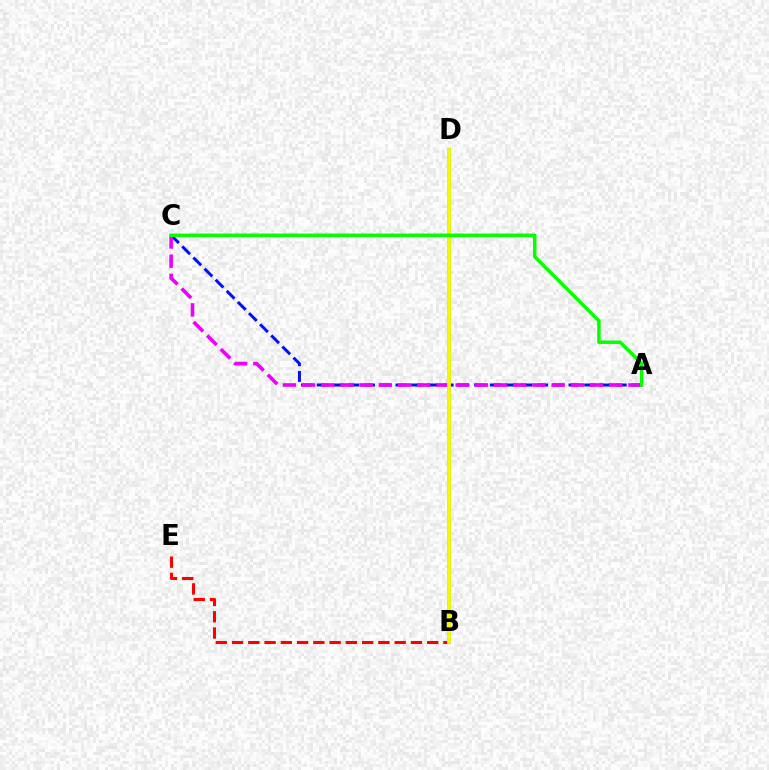{('B', 'D'): [{'color': '#00fff6', 'line_style': 'solid', 'thickness': 2.88}, {'color': '#fcf500', 'line_style': 'solid', 'thickness': 2.68}], ('A', 'C'): [{'color': '#0010ff', 'line_style': 'dashed', 'thickness': 2.14}, {'color': '#ee00ff', 'line_style': 'dashed', 'thickness': 2.61}, {'color': '#08ff00', 'line_style': 'solid', 'thickness': 2.51}], ('B', 'E'): [{'color': '#ff0000', 'line_style': 'dashed', 'thickness': 2.21}]}